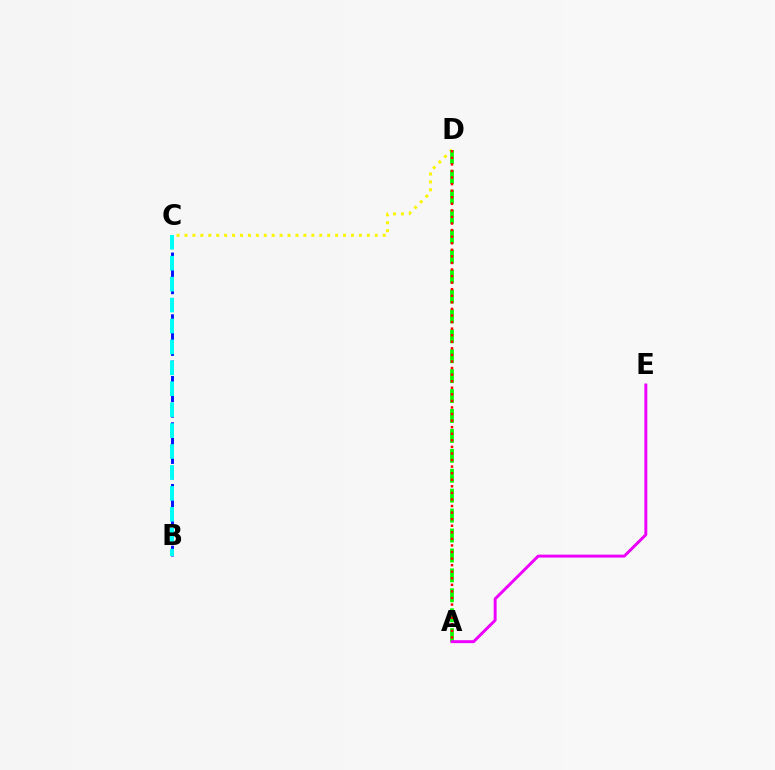{('C', 'D'): [{'color': '#fcf500', 'line_style': 'dotted', 'thickness': 2.15}], ('B', 'C'): [{'color': '#0010ff', 'line_style': 'dashed', 'thickness': 2.1}, {'color': '#00fff6', 'line_style': 'dashed', 'thickness': 2.84}], ('A', 'D'): [{'color': '#08ff00', 'line_style': 'dashed', 'thickness': 2.71}, {'color': '#ff0000', 'line_style': 'dotted', 'thickness': 1.79}], ('A', 'E'): [{'color': '#ee00ff', 'line_style': 'solid', 'thickness': 2.12}]}